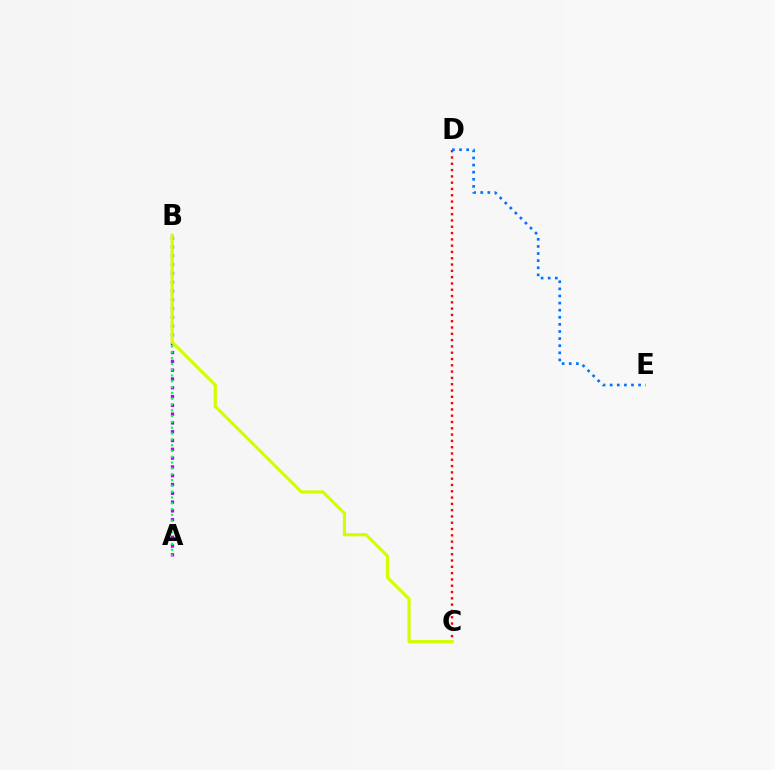{('C', 'D'): [{'color': '#ff0000', 'line_style': 'dotted', 'thickness': 1.71}], ('A', 'B'): [{'color': '#b900ff', 'line_style': 'dotted', 'thickness': 2.39}, {'color': '#00ff5c', 'line_style': 'dotted', 'thickness': 1.58}], ('D', 'E'): [{'color': '#0074ff', 'line_style': 'dotted', 'thickness': 1.93}], ('B', 'C'): [{'color': '#d1ff00', 'line_style': 'solid', 'thickness': 2.27}]}